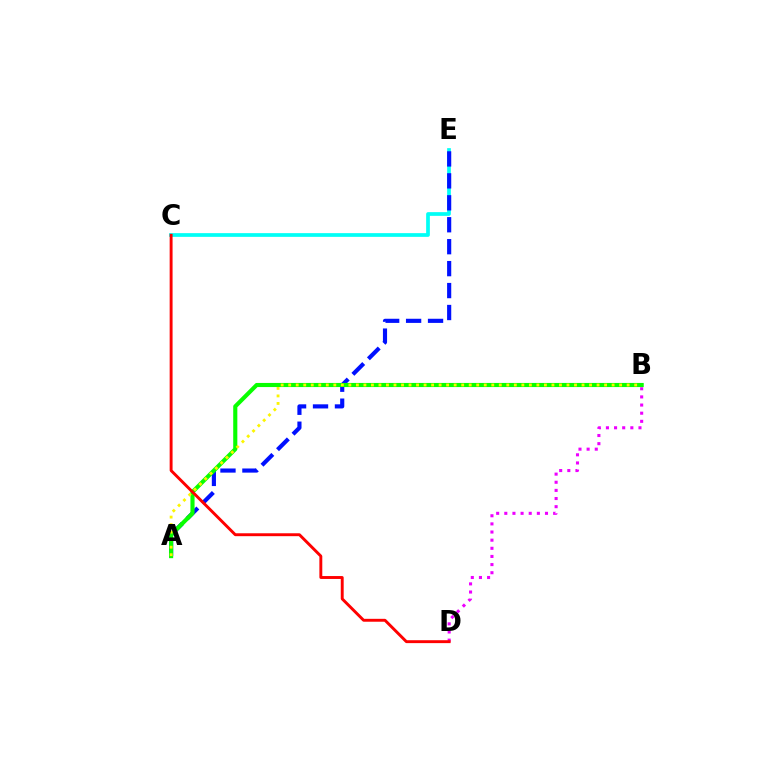{('B', 'D'): [{'color': '#ee00ff', 'line_style': 'dotted', 'thickness': 2.21}], ('C', 'E'): [{'color': '#00fff6', 'line_style': 'solid', 'thickness': 2.67}], ('A', 'E'): [{'color': '#0010ff', 'line_style': 'dashed', 'thickness': 2.98}], ('A', 'B'): [{'color': '#08ff00', 'line_style': 'solid', 'thickness': 2.97}, {'color': '#fcf500', 'line_style': 'dotted', 'thickness': 2.04}], ('C', 'D'): [{'color': '#ff0000', 'line_style': 'solid', 'thickness': 2.09}]}